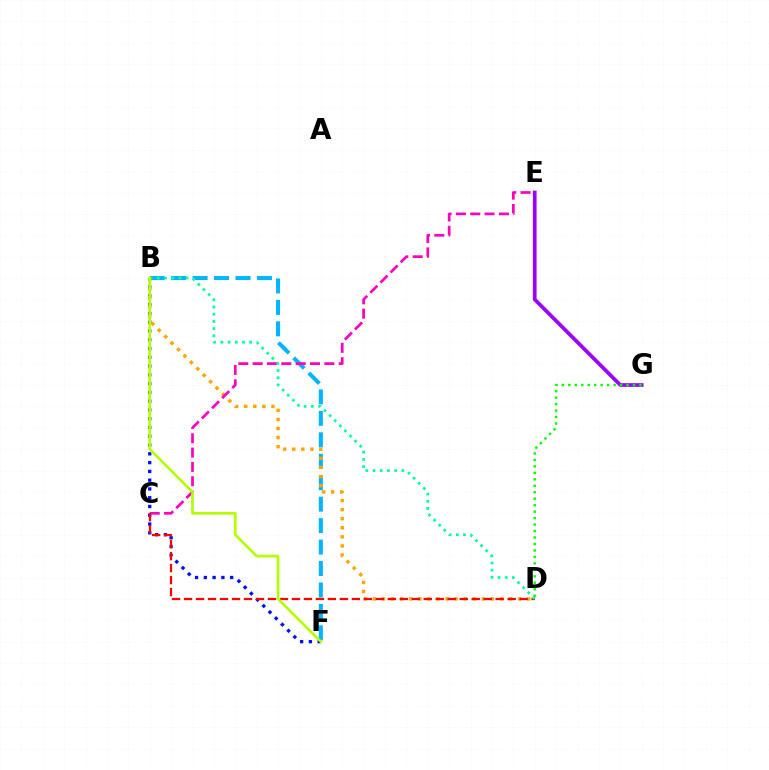{('B', 'F'): [{'color': '#00b5ff', 'line_style': 'dashed', 'thickness': 2.91}, {'color': '#0010ff', 'line_style': 'dotted', 'thickness': 2.38}, {'color': '#b3ff00', 'line_style': 'solid', 'thickness': 1.93}], ('B', 'D'): [{'color': '#ffa500', 'line_style': 'dotted', 'thickness': 2.47}, {'color': '#00ff9d', 'line_style': 'dotted', 'thickness': 1.96}], ('C', 'E'): [{'color': '#ff00bd', 'line_style': 'dashed', 'thickness': 1.95}], ('E', 'G'): [{'color': '#9b00ff', 'line_style': 'solid', 'thickness': 2.66}], ('D', 'G'): [{'color': '#08ff00', 'line_style': 'dotted', 'thickness': 1.76}], ('C', 'D'): [{'color': '#ff0000', 'line_style': 'dashed', 'thickness': 1.63}]}